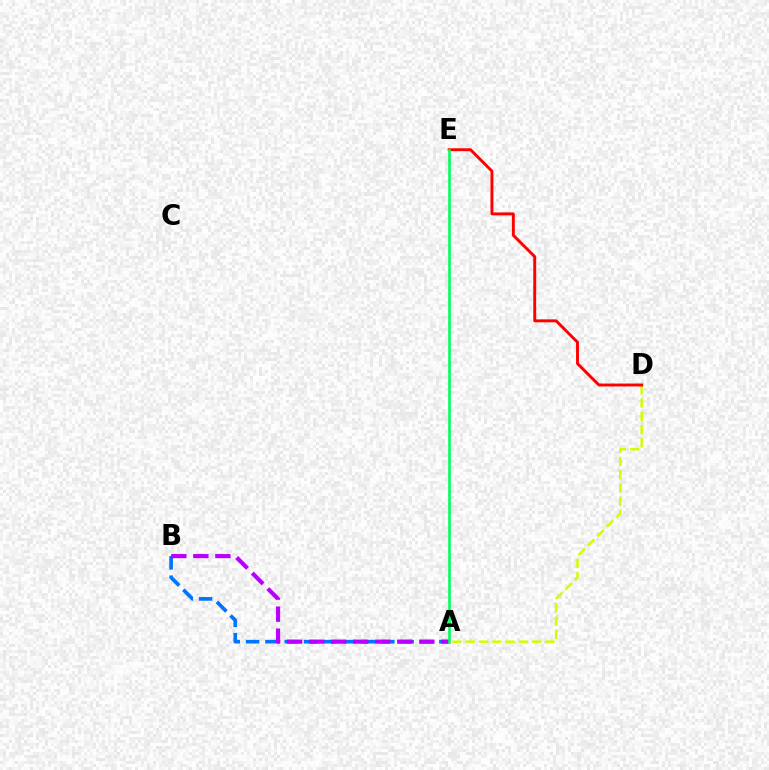{('A', 'D'): [{'color': '#d1ff00', 'line_style': 'dashed', 'thickness': 1.81}], ('A', 'B'): [{'color': '#0074ff', 'line_style': 'dashed', 'thickness': 2.62}, {'color': '#b900ff', 'line_style': 'dashed', 'thickness': 2.99}], ('D', 'E'): [{'color': '#ff0000', 'line_style': 'solid', 'thickness': 2.1}], ('A', 'E'): [{'color': '#00ff5c', 'line_style': 'solid', 'thickness': 1.89}]}